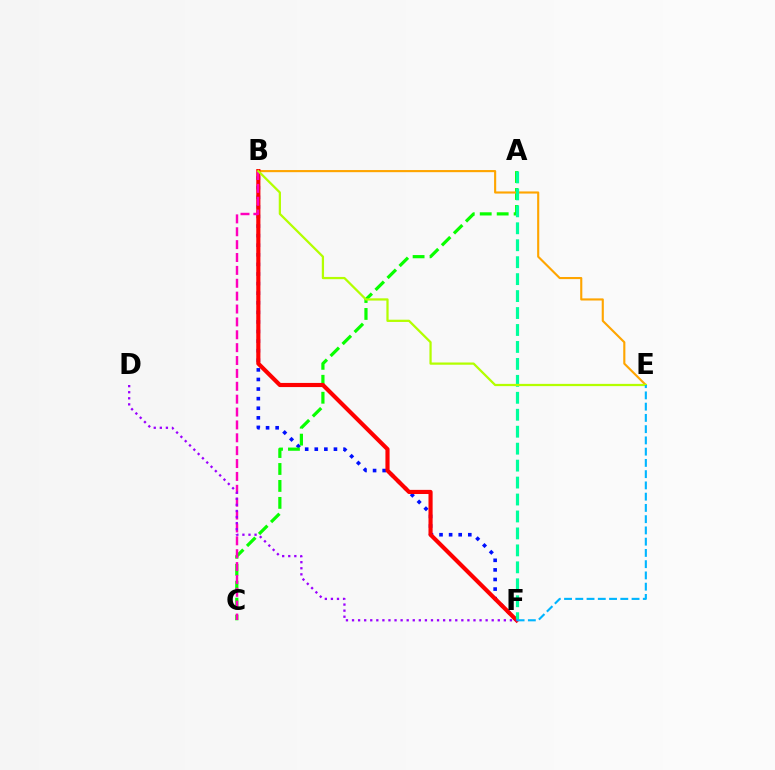{('B', 'F'): [{'color': '#0010ff', 'line_style': 'dotted', 'thickness': 2.61}, {'color': '#ff0000', 'line_style': 'solid', 'thickness': 2.98}], ('A', 'C'): [{'color': '#08ff00', 'line_style': 'dashed', 'thickness': 2.3}], ('B', 'E'): [{'color': '#ffa500', 'line_style': 'solid', 'thickness': 1.53}, {'color': '#b3ff00', 'line_style': 'solid', 'thickness': 1.62}], ('B', 'C'): [{'color': '#ff00bd', 'line_style': 'dashed', 'thickness': 1.75}], ('A', 'F'): [{'color': '#00ff9d', 'line_style': 'dashed', 'thickness': 2.3}], ('D', 'F'): [{'color': '#9b00ff', 'line_style': 'dotted', 'thickness': 1.65}], ('E', 'F'): [{'color': '#00b5ff', 'line_style': 'dashed', 'thickness': 1.53}]}